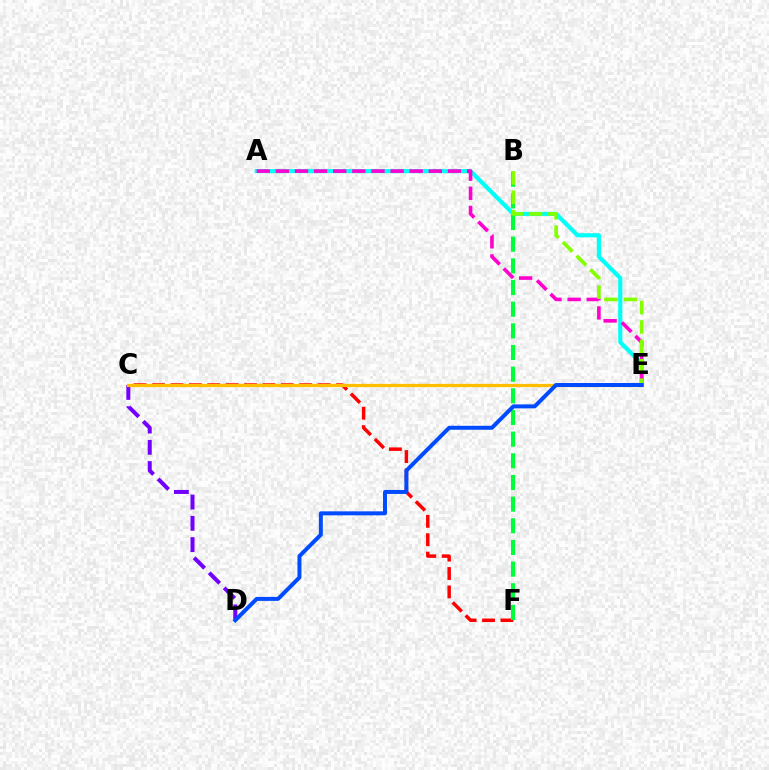{('A', 'E'): [{'color': '#00fff6', 'line_style': 'solid', 'thickness': 2.98}, {'color': '#ff00cf', 'line_style': 'dashed', 'thickness': 2.6}], ('C', 'D'): [{'color': '#7200ff', 'line_style': 'dashed', 'thickness': 2.89}], ('C', 'F'): [{'color': '#ff0000', 'line_style': 'dashed', 'thickness': 2.5}], ('C', 'E'): [{'color': '#ffbd00', 'line_style': 'solid', 'thickness': 2.34}], ('B', 'F'): [{'color': '#00ff39', 'line_style': 'dashed', 'thickness': 2.94}], ('B', 'E'): [{'color': '#84ff00', 'line_style': 'dashed', 'thickness': 2.64}], ('D', 'E'): [{'color': '#004bff', 'line_style': 'solid', 'thickness': 2.86}]}